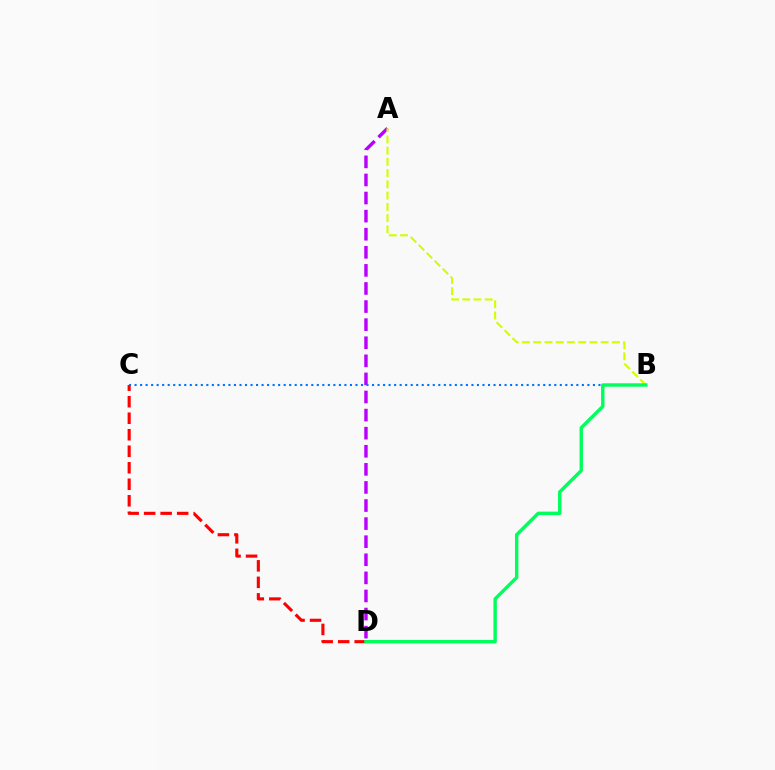{('C', 'D'): [{'color': '#ff0000', 'line_style': 'dashed', 'thickness': 2.24}], ('A', 'D'): [{'color': '#b900ff', 'line_style': 'dashed', 'thickness': 2.46}], ('A', 'B'): [{'color': '#d1ff00', 'line_style': 'dashed', 'thickness': 1.53}], ('B', 'C'): [{'color': '#0074ff', 'line_style': 'dotted', 'thickness': 1.5}], ('B', 'D'): [{'color': '#00ff5c', 'line_style': 'solid', 'thickness': 2.44}]}